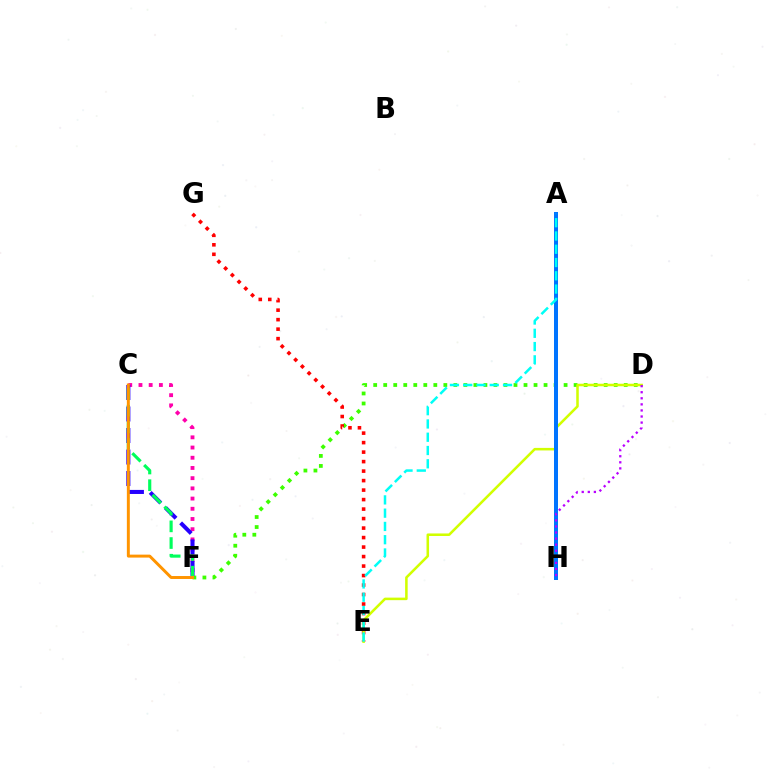{('D', 'F'): [{'color': '#3dff00', 'line_style': 'dotted', 'thickness': 2.72}], ('E', 'G'): [{'color': '#ff0000', 'line_style': 'dotted', 'thickness': 2.58}], ('D', 'E'): [{'color': '#d1ff00', 'line_style': 'solid', 'thickness': 1.83}], ('C', 'F'): [{'color': '#ff00ac', 'line_style': 'dotted', 'thickness': 2.77}, {'color': '#2500ff', 'line_style': 'dashed', 'thickness': 2.92}, {'color': '#00ff5c', 'line_style': 'dashed', 'thickness': 2.27}, {'color': '#ff9400', 'line_style': 'solid', 'thickness': 2.13}], ('A', 'H'): [{'color': '#0074ff', 'line_style': 'solid', 'thickness': 2.88}], ('D', 'H'): [{'color': '#b900ff', 'line_style': 'dotted', 'thickness': 1.65}], ('A', 'E'): [{'color': '#00fff6', 'line_style': 'dashed', 'thickness': 1.8}]}